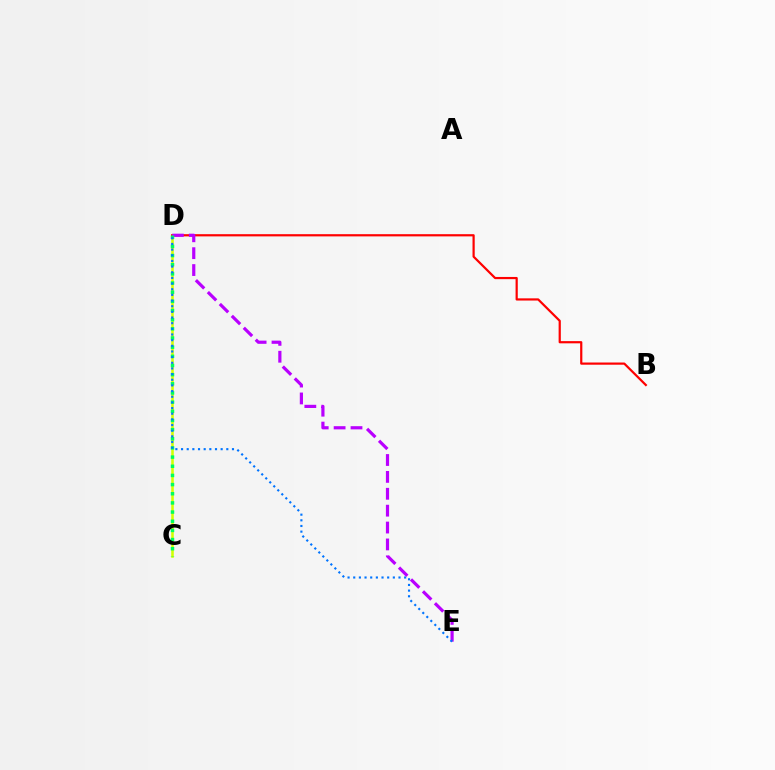{('C', 'D'): [{'color': '#d1ff00', 'line_style': 'solid', 'thickness': 1.84}, {'color': '#00ff5c', 'line_style': 'dotted', 'thickness': 2.49}], ('B', 'D'): [{'color': '#ff0000', 'line_style': 'solid', 'thickness': 1.59}], ('D', 'E'): [{'color': '#b900ff', 'line_style': 'dashed', 'thickness': 2.29}, {'color': '#0074ff', 'line_style': 'dotted', 'thickness': 1.54}]}